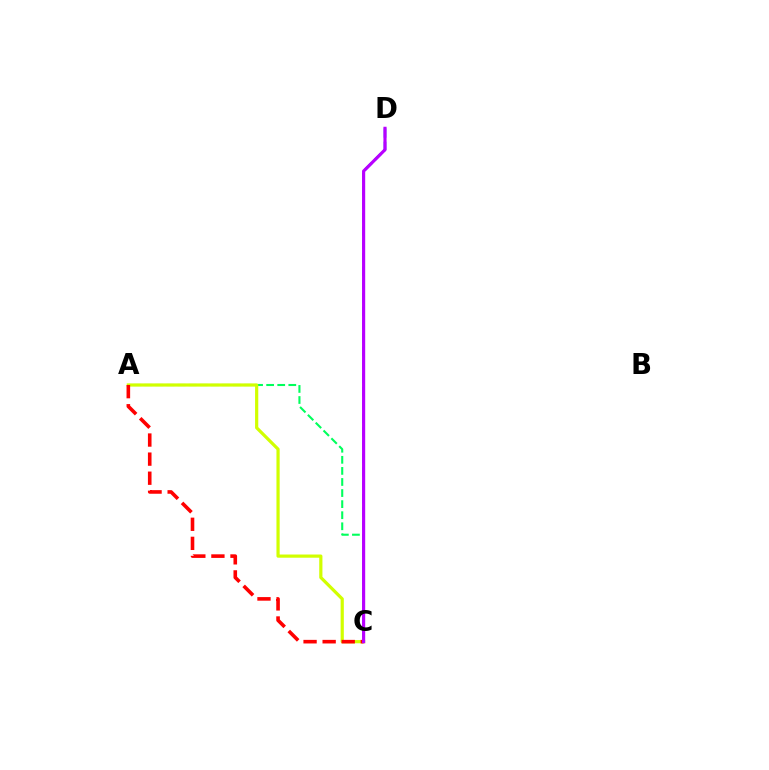{('C', 'D'): [{'color': '#0074ff', 'line_style': 'dashed', 'thickness': 1.82}, {'color': '#b900ff', 'line_style': 'solid', 'thickness': 2.27}], ('A', 'C'): [{'color': '#00ff5c', 'line_style': 'dashed', 'thickness': 1.5}, {'color': '#d1ff00', 'line_style': 'solid', 'thickness': 2.3}, {'color': '#ff0000', 'line_style': 'dashed', 'thickness': 2.59}]}